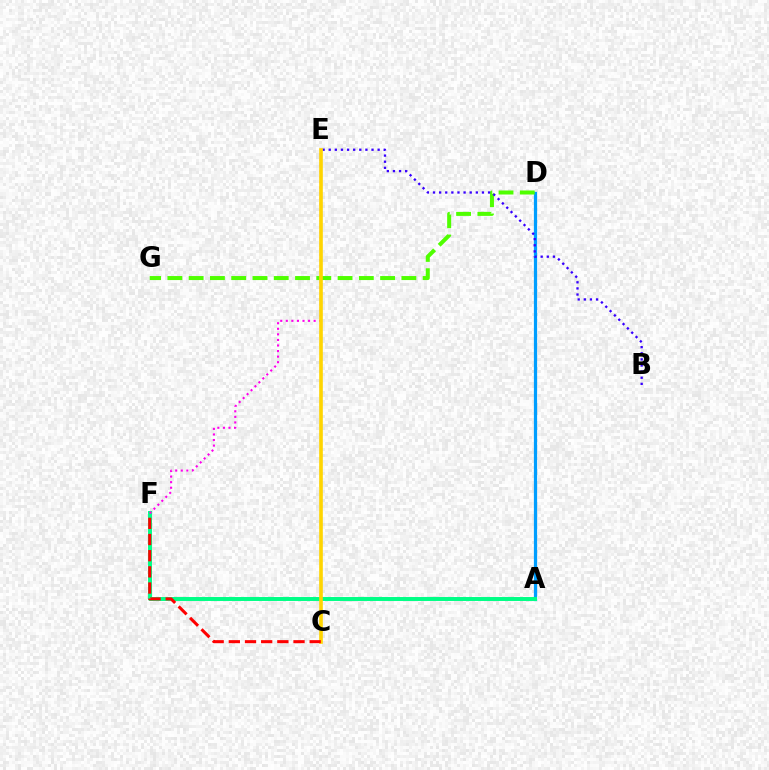{('A', 'D'): [{'color': '#009eff', 'line_style': 'solid', 'thickness': 2.32}], ('D', 'G'): [{'color': '#4fff00', 'line_style': 'dashed', 'thickness': 2.89}], ('A', 'F'): [{'color': '#00ff86', 'line_style': 'solid', 'thickness': 2.85}], ('B', 'E'): [{'color': '#3700ff', 'line_style': 'dotted', 'thickness': 1.66}], ('E', 'F'): [{'color': '#ff00ed', 'line_style': 'dotted', 'thickness': 1.51}], ('C', 'E'): [{'color': '#ffd500', 'line_style': 'solid', 'thickness': 2.61}], ('C', 'F'): [{'color': '#ff0000', 'line_style': 'dashed', 'thickness': 2.2}]}